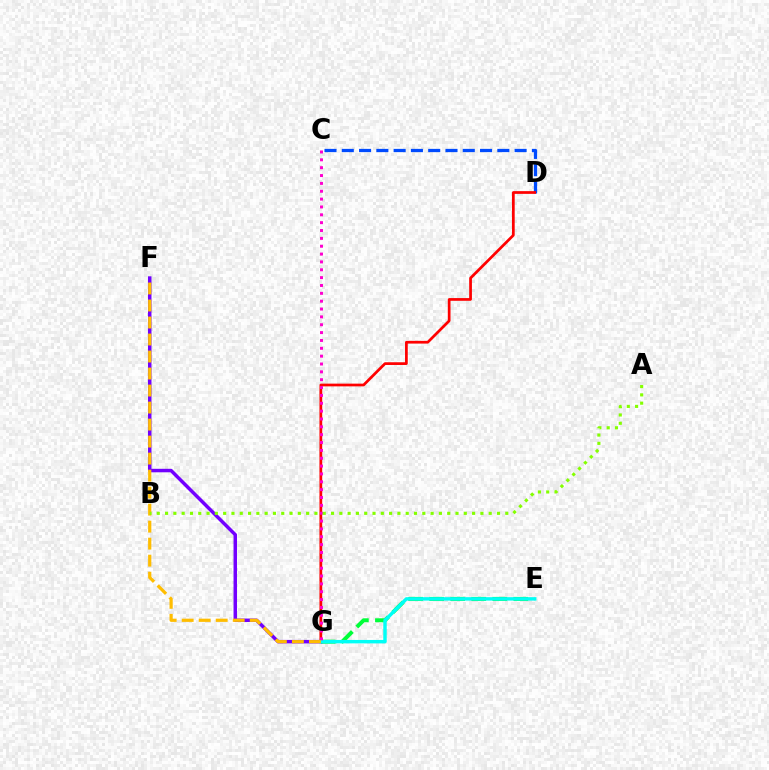{('C', 'D'): [{'color': '#004bff', 'line_style': 'dashed', 'thickness': 2.35}], ('E', 'G'): [{'color': '#00ff39', 'line_style': 'dashed', 'thickness': 2.86}, {'color': '#00fff6', 'line_style': 'solid', 'thickness': 2.48}], ('F', 'G'): [{'color': '#7200ff', 'line_style': 'solid', 'thickness': 2.51}, {'color': '#ffbd00', 'line_style': 'dashed', 'thickness': 2.31}], ('D', 'G'): [{'color': '#ff0000', 'line_style': 'solid', 'thickness': 1.96}], ('C', 'G'): [{'color': '#ff00cf', 'line_style': 'dotted', 'thickness': 2.13}], ('A', 'B'): [{'color': '#84ff00', 'line_style': 'dotted', 'thickness': 2.25}]}